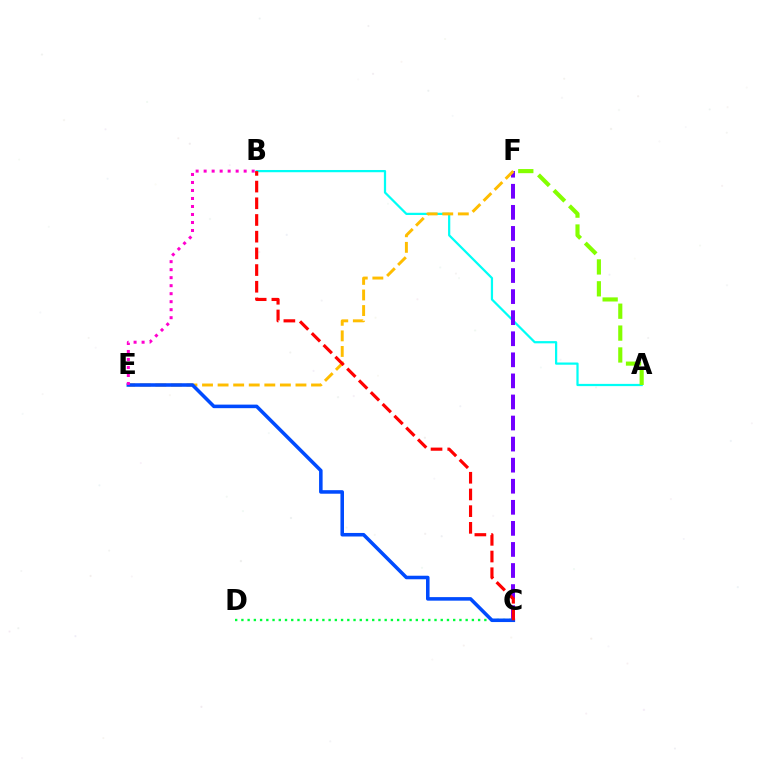{('A', 'B'): [{'color': '#00fff6', 'line_style': 'solid', 'thickness': 1.61}], ('C', 'F'): [{'color': '#7200ff', 'line_style': 'dashed', 'thickness': 2.86}], ('E', 'F'): [{'color': '#ffbd00', 'line_style': 'dashed', 'thickness': 2.12}], ('C', 'D'): [{'color': '#00ff39', 'line_style': 'dotted', 'thickness': 1.69}], ('C', 'E'): [{'color': '#004bff', 'line_style': 'solid', 'thickness': 2.55}], ('A', 'F'): [{'color': '#84ff00', 'line_style': 'dashed', 'thickness': 2.97}], ('B', 'C'): [{'color': '#ff0000', 'line_style': 'dashed', 'thickness': 2.27}], ('B', 'E'): [{'color': '#ff00cf', 'line_style': 'dotted', 'thickness': 2.17}]}